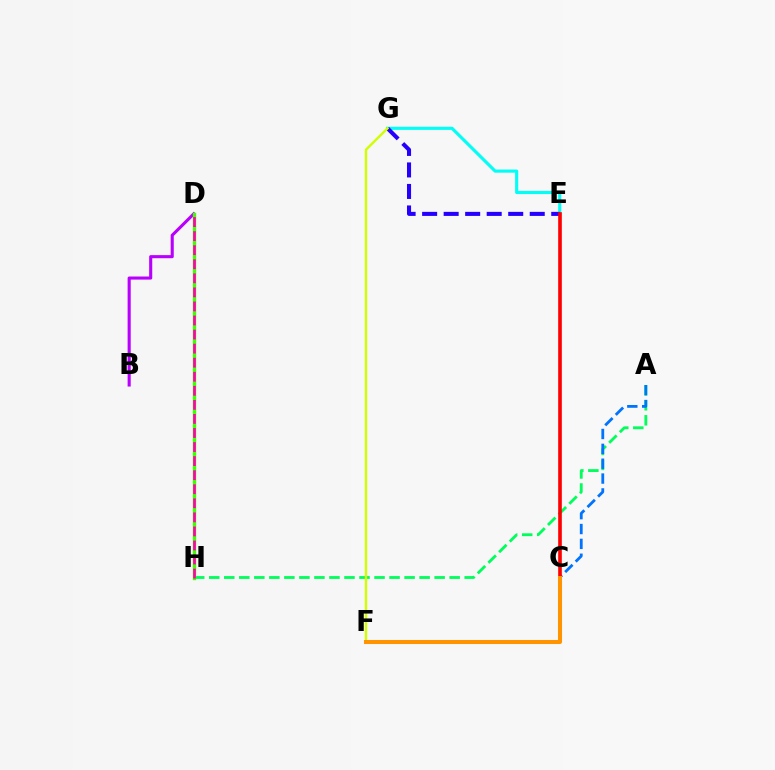{('B', 'D'): [{'color': '#b900ff', 'line_style': 'solid', 'thickness': 2.22}], ('E', 'G'): [{'color': '#00fff6', 'line_style': 'solid', 'thickness': 2.24}, {'color': '#2500ff', 'line_style': 'dashed', 'thickness': 2.92}], ('A', 'H'): [{'color': '#00ff5c', 'line_style': 'dashed', 'thickness': 2.04}], ('A', 'C'): [{'color': '#0074ff', 'line_style': 'dashed', 'thickness': 2.02}], ('C', 'E'): [{'color': '#ff0000', 'line_style': 'solid', 'thickness': 2.62}], ('F', 'G'): [{'color': '#d1ff00', 'line_style': 'solid', 'thickness': 1.72}], ('C', 'F'): [{'color': '#ff9400', 'line_style': 'solid', 'thickness': 2.9}], ('D', 'H'): [{'color': '#3dff00', 'line_style': 'solid', 'thickness': 2.43}, {'color': '#ff00ac', 'line_style': 'dashed', 'thickness': 1.91}]}